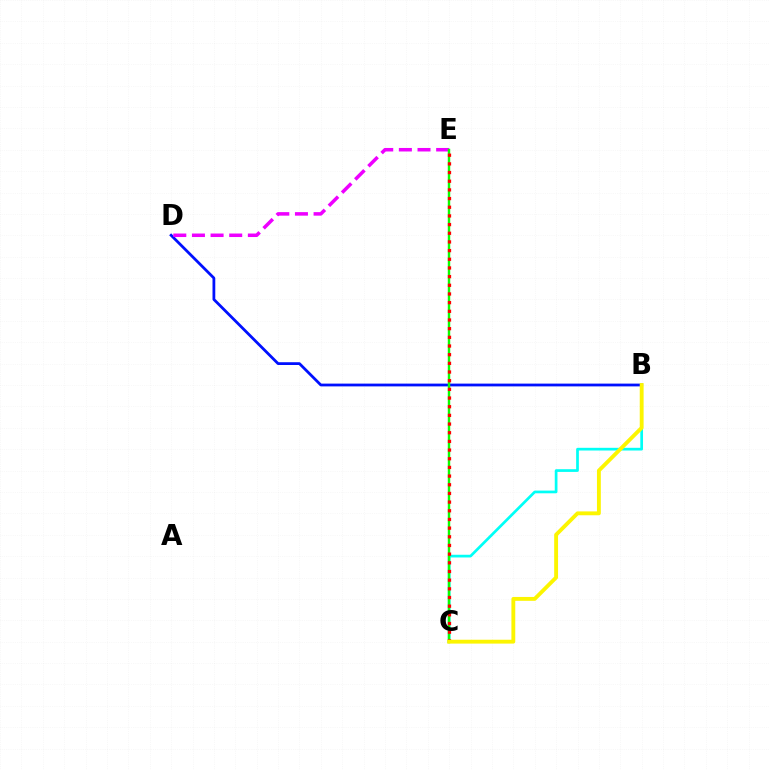{('B', 'D'): [{'color': '#0010ff', 'line_style': 'solid', 'thickness': 2.0}], ('D', 'E'): [{'color': '#ee00ff', 'line_style': 'dashed', 'thickness': 2.53}], ('B', 'C'): [{'color': '#00fff6', 'line_style': 'solid', 'thickness': 1.95}, {'color': '#fcf500', 'line_style': 'solid', 'thickness': 2.78}], ('C', 'E'): [{'color': '#08ff00', 'line_style': 'solid', 'thickness': 1.75}, {'color': '#ff0000', 'line_style': 'dotted', 'thickness': 2.36}]}